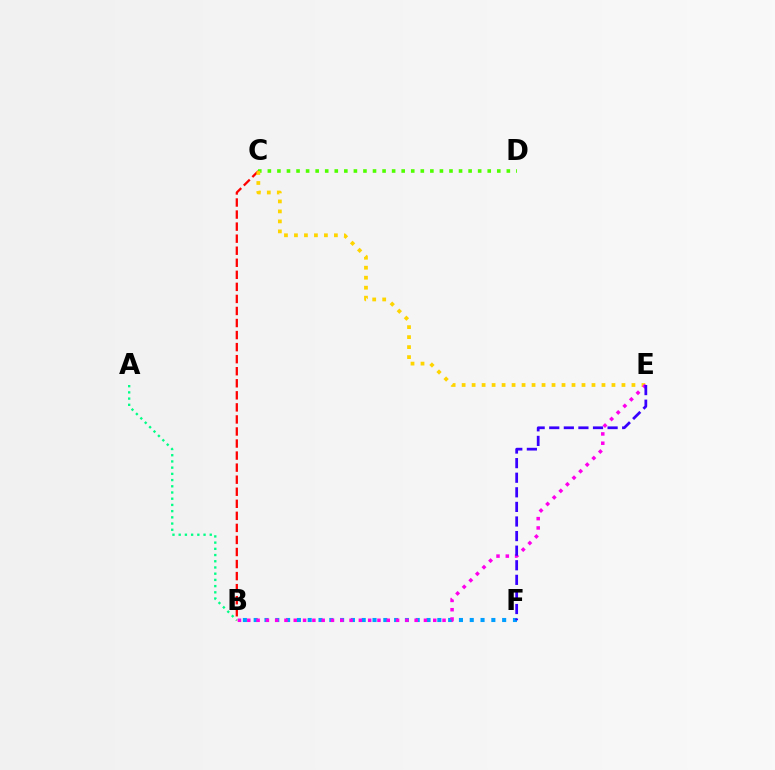{('C', 'D'): [{'color': '#4fff00', 'line_style': 'dotted', 'thickness': 2.6}], ('A', 'B'): [{'color': '#00ff86', 'line_style': 'dotted', 'thickness': 1.69}], ('B', 'C'): [{'color': '#ff0000', 'line_style': 'dashed', 'thickness': 1.64}], ('C', 'E'): [{'color': '#ffd500', 'line_style': 'dotted', 'thickness': 2.71}], ('B', 'F'): [{'color': '#009eff', 'line_style': 'dotted', 'thickness': 2.94}], ('B', 'E'): [{'color': '#ff00ed', 'line_style': 'dotted', 'thickness': 2.53}], ('E', 'F'): [{'color': '#3700ff', 'line_style': 'dashed', 'thickness': 1.98}]}